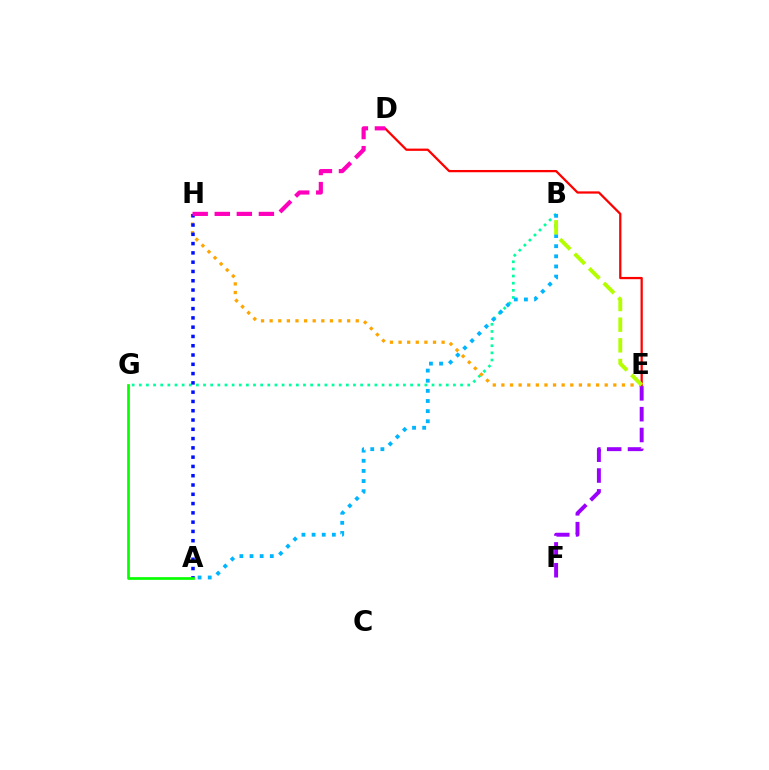{('B', 'G'): [{'color': '#00ff9d', 'line_style': 'dotted', 'thickness': 1.94}], ('E', 'H'): [{'color': '#ffa500', 'line_style': 'dotted', 'thickness': 2.34}], ('E', 'F'): [{'color': '#9b00ff', 'line_style': 'dashed', 'thickness': 2.83}], ('D', 'E'): [{'color': '#ff0000', 'line_style': 'solid', 'thickness': 1.63}], ('A', 'H'): [{'color': '#0010ff', 'line_style': 'dotted', 'thickness': 2.52}], ('A', 'B'): [{'color': '#00b5ff', 'line_style': 'dotted', 'thickness': 2.75}], ('A', 'G'): [{'color': '#08ff00', 'line_style': 'solid', 'thickness': 1.95}], ('B', 'E'): [{'color': '#b3ff00', 'line_style': 'dashed', 'thickness': 2.81}], ('D', 'H'): [{'color': '#ff00bd', 'line_style': 'dashed', 'thickness': 3.0}]}